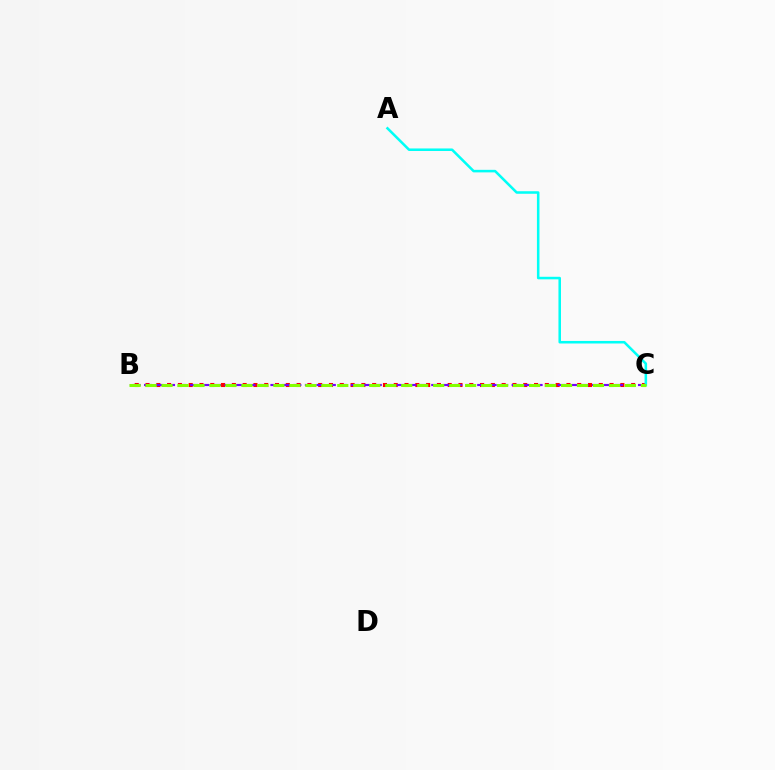{('B', 'C'): [{'color': '#ff0000', 'line_style': 'dotted', 'thickness': 2.93}, {'color': '#7200ff', 'line_style': 'dashed', 'thickness': 1.56}, {'color': '#84ff00', 'line_style': 'dashed', 'thickness': 2.17}], ('A', 'C'): [{'color': '#00fff6', 'line_style': 'solid', 'thickness': 1.83}]}